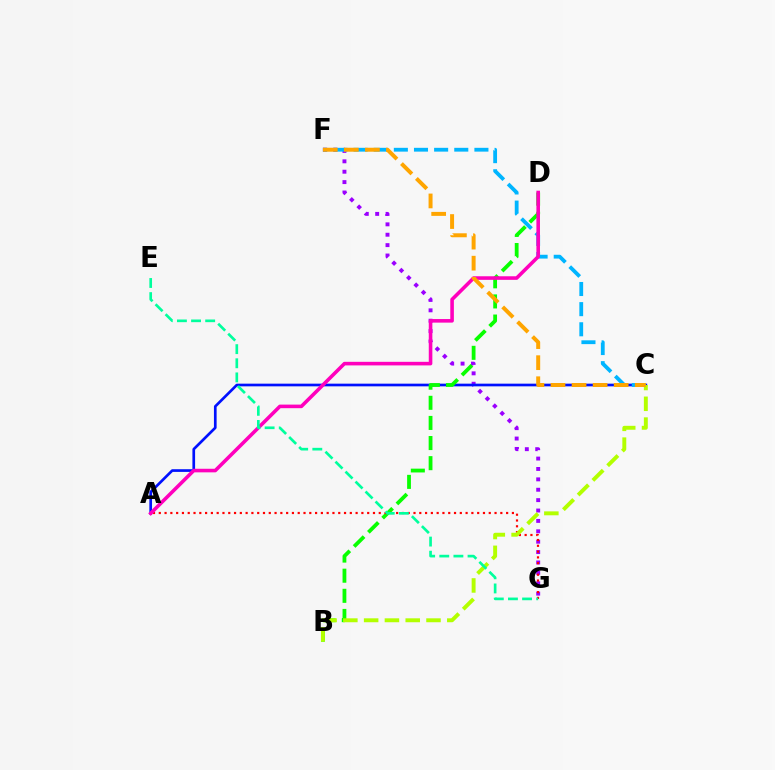{('F', 'G'): [{'color': '#9b00ff', 'line_style': 'dotted', 'thickness': 2.82}], ('A', 'C'): [{'color': '#0010ff', 'line_style': 'solid', 'thickness': 1.93}], ('B', 'D'): [{'color': '#08ff00', 'line_style': 'dashed', 'thickness': 2.73}], ('A', 'G'): [{'color': '#ff0000', 'line_style': 'dotted', 'thickness': 1.57}], ('C', 'F'): [{'color': '#00b5ff', 'line_style': 'dashed', 'thickness': 2.74}, {'color': '#ffa500', 'line_style': 'dashed', 'thickness': 2.86}], ('B', 'C'): [{'color': '#b3ff00', 'line_style': 'dashed', 'thickness': 2.82}], ('A', 'D'): [{'color': '#ff00bd', 'line_style': 'solid', 'thickness': 2.58}], ('E', 'G'): [{'color': '#00ff9d', 'line_style': 'dashed', 'thickness': 1.92}]}